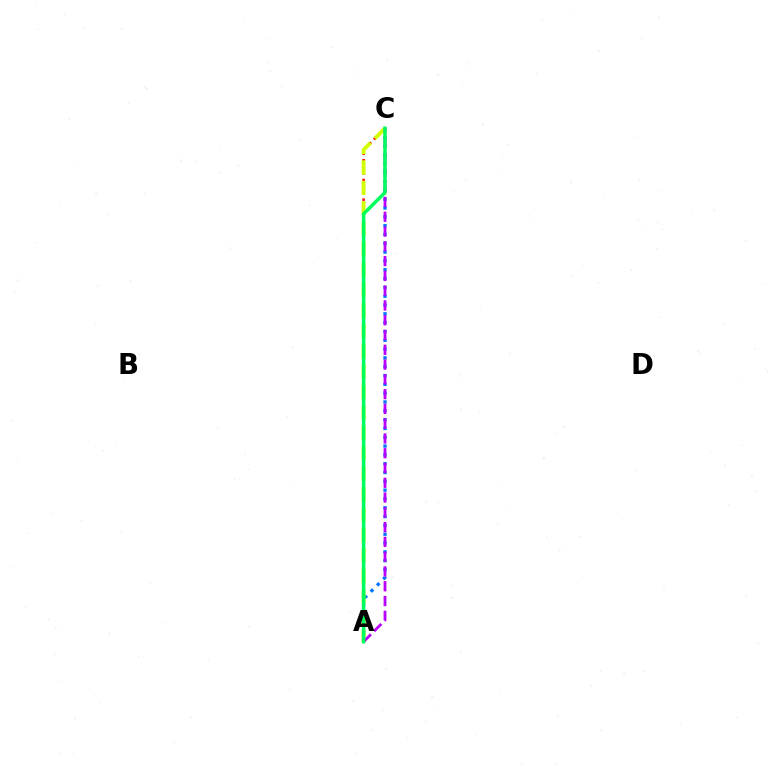{('A', 'C'): [{'color': '#ff0000', 'line_style': 'dotted', 'thickness': 1.79}, {'color': '#0074ff', 'line_style': 'dotted', 'thickness': 2.4}, {'color': '#d1ff00', 'line_style': 'dashed', 'thickness': 2.77}, {'color': '#b900ff', 'line_style': 'dashed', 'thickness': 2.01}, {'color': '#00ff5c', 'line_style': 'solid', 'thickness': 2.53}]}